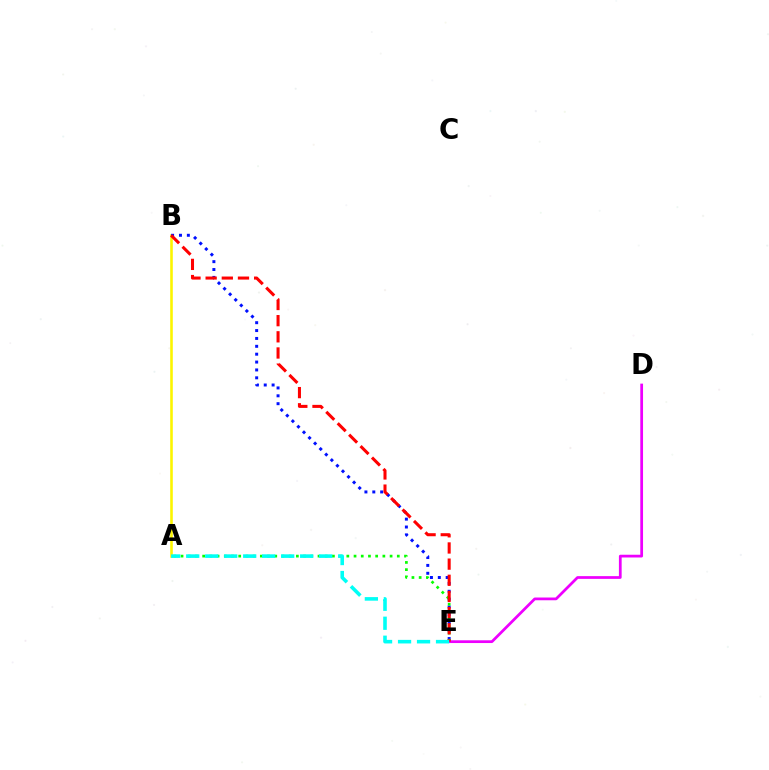{('A', 'B'): [{'color': '#fcf500', 'line_style': 'solid', 'thickness': 1.87}], ('B', 'E'): [{'color': '#0010ff', 'line_style': 'dotted', 'thickness': 2.14}, {'color': '#ff0000', 'line_style': 'dashed', 'thickness': 2.2}], ('A', 'E'): [{'color': '#08ff00', 'line_style': 'dotted', 'thickness': 1.96}, {'color': '#00fff6', 'line_style': 'dashed', 'thickness': 2.58}], ('D', 'E'): [{'color': '#ee00ff', 'line_style': 'solid', 'thickness': 1.98}]}